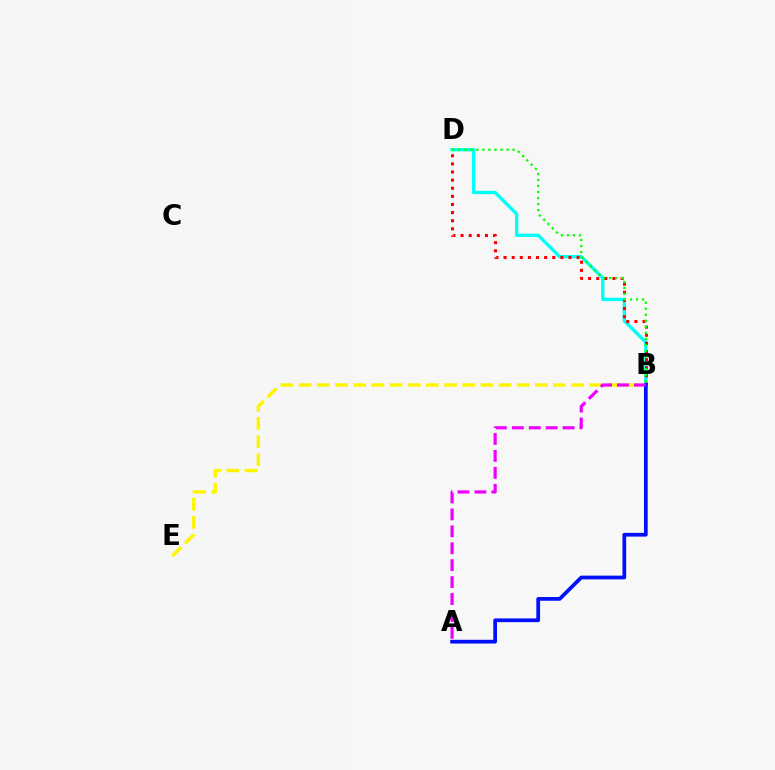{('B', 'E'): [{'color': '#fcf500', 'line_style': 'dashed', 'thickness': 2.47}], ('B', 'D'): [{'color': '#00fff6', 'line_style': 'solid', 'thickness': 2.41}, {'color': '#ff0000', 'line_style': 'dotted', 'thickness': 2.21}, {'color': '#08ff00', 'line_style': 'dotted', 'thickness': 1.64}], ('A', 'B'): [{'color': '#0010ff', 'line_style': 'solid', 'thickness': 2.69}, {'color': '#ee00ff', 'line_style': 'dashed', 'thickness': 2.3}]}